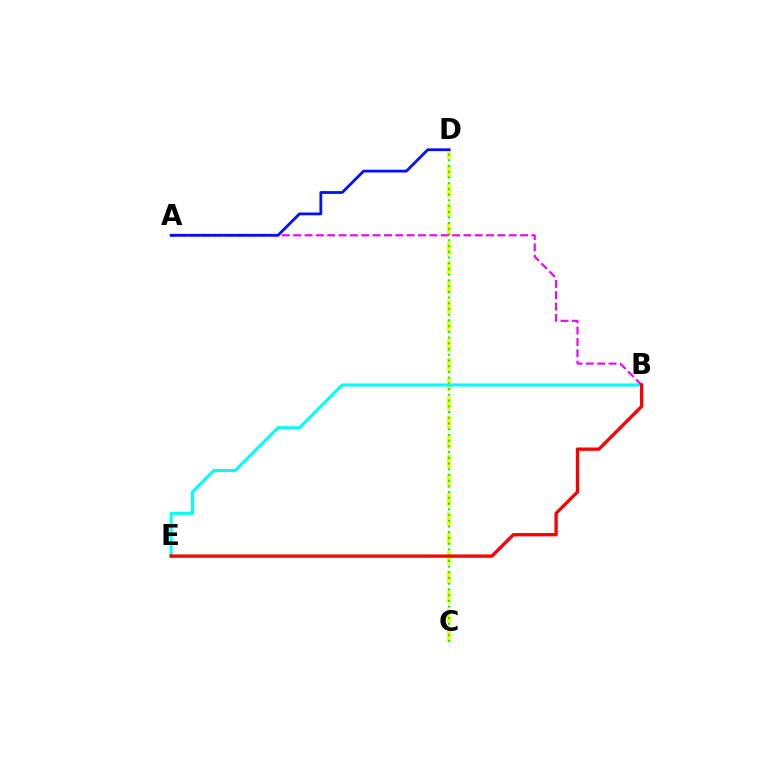{('C', 'D'): [{'color': '#fcf500', 'line_style': 'dashed', 'thickness': 2.63}, {'color': '#08ff00', 'line_style': 'dotted', 'thickness': 1.55}], ('B', 'E'): [{'color': '#00fff6', 'line_style': 'solid', 'thickness': 2.24}, {'color': '#ff0000', 'line_style': 'solid', 'thickness': 2.39}], ('A', 'B'): [{'color': '#ee00ff', 'line_style': 'dashed', 'thickness': 1.54}], ('A', 'D'): [{'color': '#0010ff', 'line_style': 'solid', 'thickness': 2.01}]}